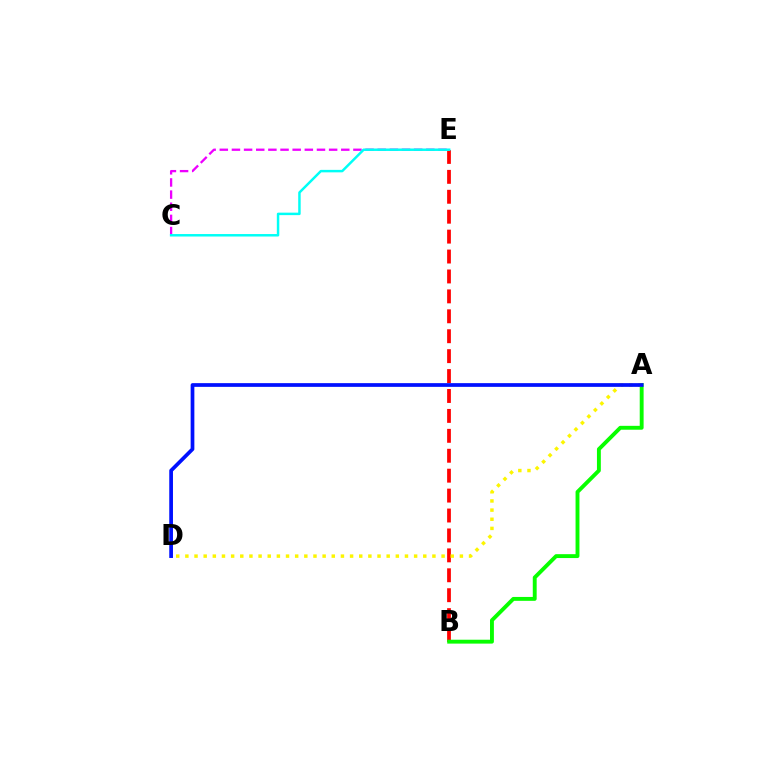{('B', 'E'): [{'color': '#ff0000', 'line_style': 'dashed', 'thickness': 2.71}], ('A', 'B'): [{'color': '#08ff00', 'line_style': 'solid', 'thickness': 2.8}], ('C', 'E'): [{'color': '#ee00ff', 'line_style': 'dashed', 'thickness': 1.65}, {'color': '#00fff6', 'line_style': 'solid', 'thickness': 1.78}], ('A', 'D'): [{'color': '#fcf500', 'line_style': 'dotted', 'thickness': 2.49}, {'color': '#0010ff', 'line_style': 'solid', 'thickness': 2.68}]}